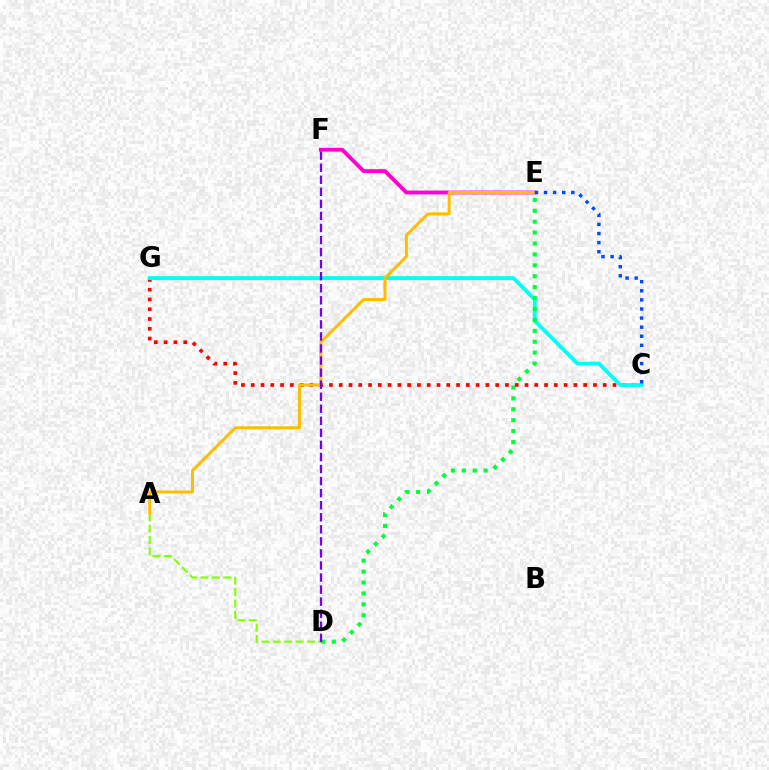{('E', 'F'): [{'color': '#ff00cf', 'line_style': 'solid', 'thickness': 2.76}], ('A', 'D'): [{'color': '#84ff00', 'line_style': 'dashed', 'thickness': 1.55}], ('C', 'G'): [{'color': '#ff0000', 'line_style': 'dotted', 'thickness': 2.66}, {'color': '#00fff6', 'line_style': 'solid', 'thickness': 2.74}], ('A', 'E'): [{'color': '#ffbd00', 'line_style': 'solid', 'thickness': 2.16}], ('D', 'E'): [{'color': '#00ff39', 'line_style': 'dotted', 'thickness': 2.97}], ('C', 'E'): [{'color': '#004bff', 'line_style': 'dotted', 'thickness': 2.47}], ('D', 'F'): [{'color': '#7200ff', 'line_style': 'dashed', 'thickness': 1.64}]}